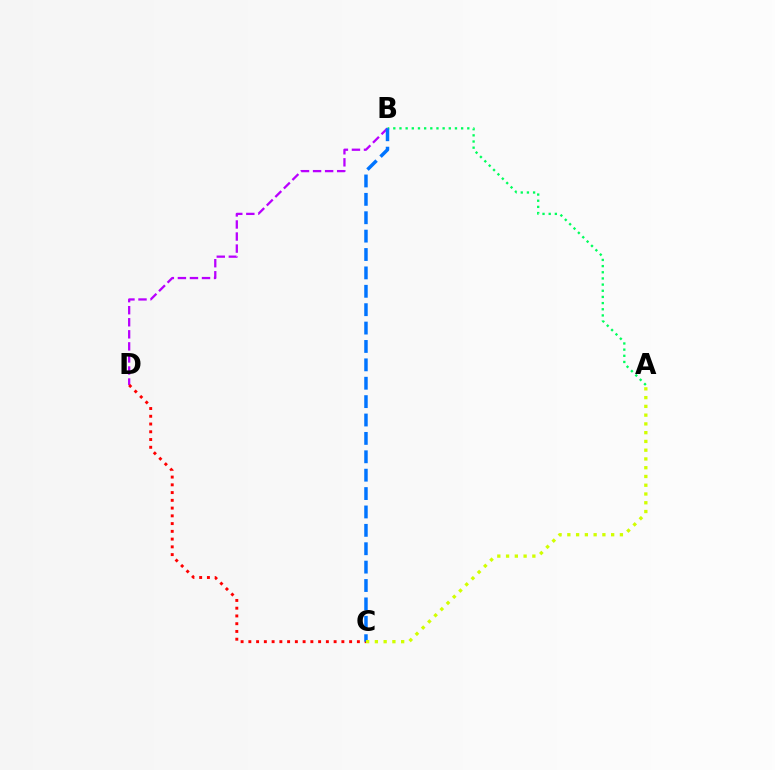{('A', 'B'): [{'color': '#00ff5c', 'line_style': 'dotted', 'thickness': 1.68}], ('B', 'D'): [{'color': '#b900ff', 'line_style': 'dashed', 'thickness': 1.64}], ('C', 'D'): [{'color': '#ff0000', 'line_style': 'dotted', 'thickness': 2.11}], ('B', 'C'): [{'color': '#0074ff', 'line_style': 'dashed', 'thickness': 2.5}], ('A', 'C'): [{'color': '#d1ff00', 'line_style': 'dotted', 'thickness': 2.38}]}